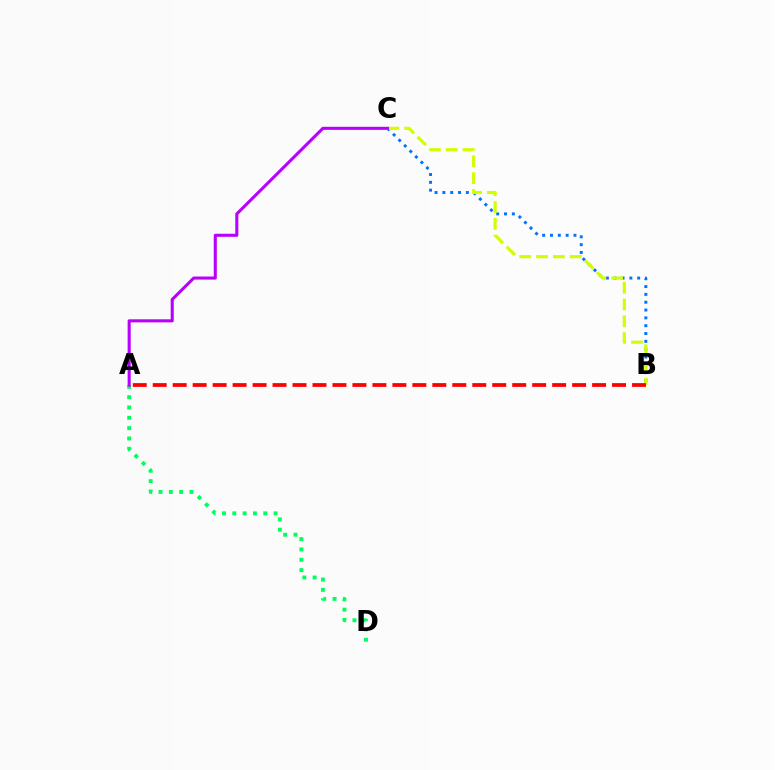{('B', 'C'): [{'color': '#0074ff', 'line_style': 'dotted', 'thickness': 2.13}, {'color': '#d1ff00', 'line_style': 'dashed', 'thickness': 2.28}], ('A', 'D'): [{'color': '#00ff5c', 'line_style': 'dotted', 'thickness': 2.8}], ('A', 'B'): [{'color': '#ff0000', 'line_style': 'dashed', 'thickness': 2.71}], ('A', 'C'): [{'color': '#b900ff', 'line_style': 'solid', 'thickness': 2.21}]}